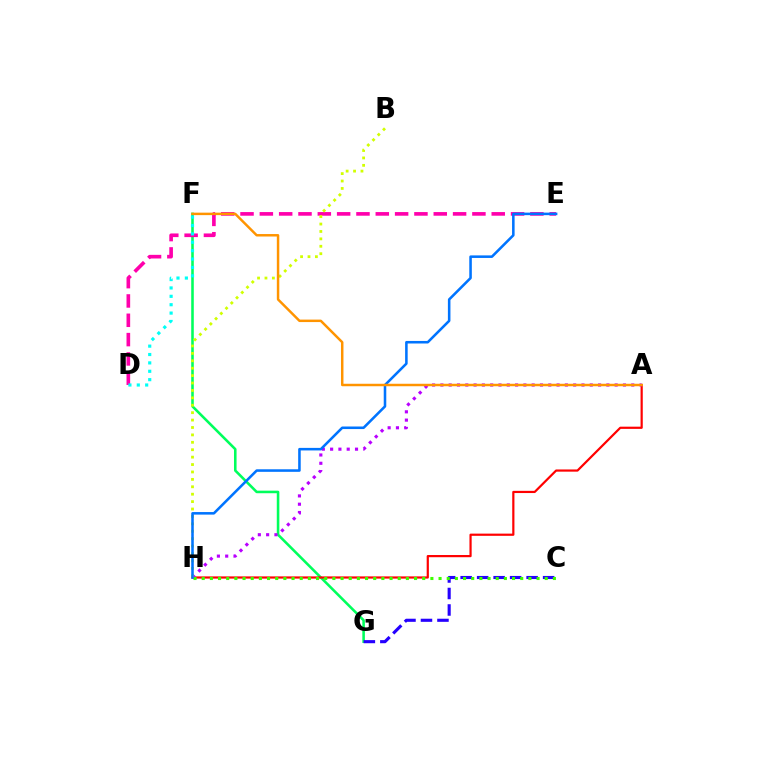{('F', 'G'): [{'color': '#00ff5c', 'line_style': 'solid', 'thickness': 1.85}], ('D', 'E'): [{'color': '#ff00ac', 'line_style': 'dashed', 'thickness': 2.63}], ('A', 'H'): [{'color': '#ff0000', 'line_style': 'solid', 'thickness': 1.58}, {'color': '#b900ff', 'line_style': 'dotted', 'thickness': 2.25}], ('B', 'H'): [{'color': '#d1ff00', 'line_style': 'dotted', 'thickness': 2.01}], ('C', 'G'): [{'color': '#2500ff', 'line_style': 'dashed', 'thickness': 2.24}], ('C', 'H'): [{'color': '#3dff00', 'line_style': 'dotted', 'thickness': 2.22}], ('E', 'H'): [{'color': '#0074ff', 'line_style': 'solid', 'thickness': 1.84}], ('A', 'F'): [{'color': '#ff9400', 'line_style': 'solid', 'thickness': 1.78}], ('D', 'F'): [{'color': '#00fff6', 'line_style': 'dotted', 'thickness': 2.28}]}